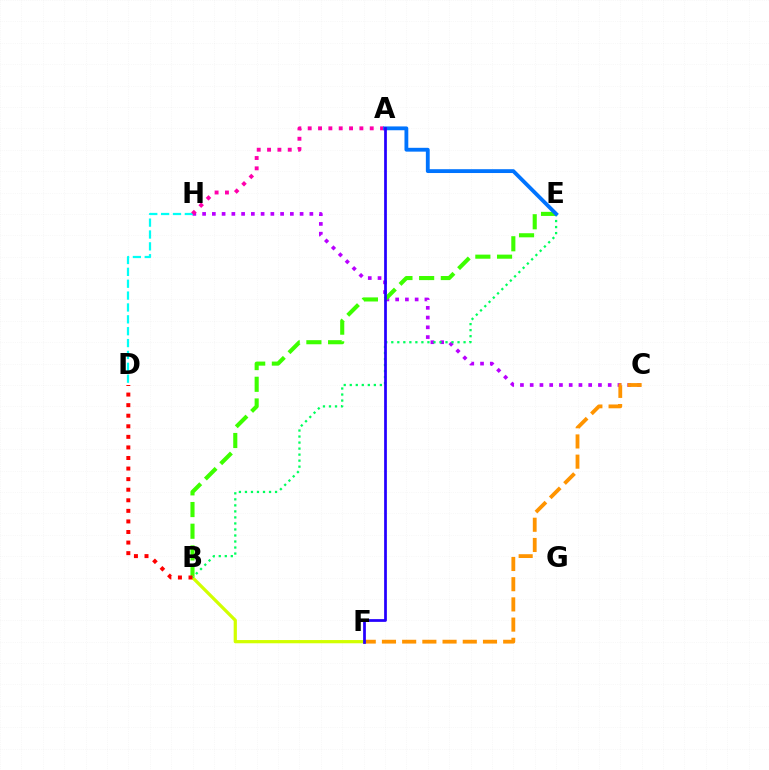{('C', 'H'): [{'color': '#b900ff', 'line_style': 'dotted', 'thickness': 2.65}], ('D', 'H'): [{'color': '#00fff6', 'line_style': 'dashed', 'thickness': 1.61}], ('B', 'E'): [{'color': '#3dff00', 'line_style': 'dashed', 'thickness': 2.95}, {'color': '#00ff5c', 'line_style': 'dotted', 'thickness': 1.64}], ('B', 'F'): [{'color': '#d1ff00', 'line_style': 'solid', 'thickness': 2.32}], ('C', 'F'): [{'color': '#ff9400', 'line_style': 'dashed', 'thickness': 2.74}], ('A', 'H'): [{'color': '#ff00ac', 'line_style': 'dotted', 'thickness': 2.81}], ('A', 'E'): [{'color': '#0074ff', 'line_style': 'solid', 'thickness': 2.75}], ('A', 'F'): [{'color': '#2500ff', 'line_style': 'solid', 'thickness': 1.97}], ('B', 'D'): [{'color': '#ff0000', 'line_style': 'dotted', 'thickness': 2.87}]}